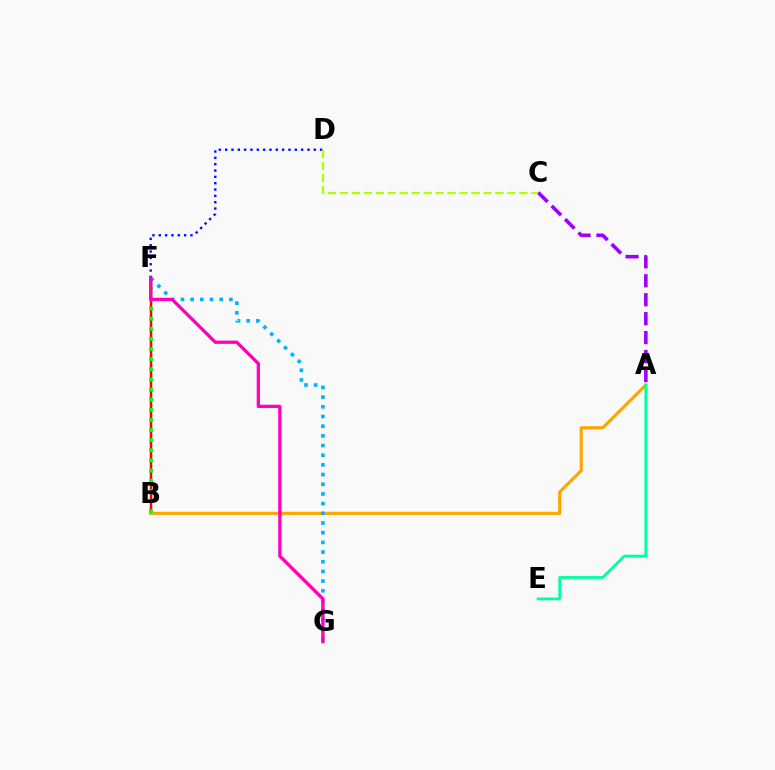{('B', 'F'): [{'color': '#ff0000', 'line_style': 'solid', 'thickness': 1.8}, {'color': '#08ff00', 'line_style': 'dotted', 'thickness': 2.75}], ('A', 'C'): [{'color': '#9b00ff', 'line_style': 'dashed', 'thickness': 2.57}], ('A', 'B'): [{'color': '#ffa500', 'line_style': 'solid', 'thickness': 2.25}], ('D', 'F'): [{'color': '#0010ff', 'line_style': 'dotted', 'thickness': 1.72}], ('A', 'E'): [{'color': '#00ff9d', 'line_style': 'solid', 'thickness': 2.02}], ('F', 'G'): [{'color': '#00b5ff', 'line_style': 'dotted', 'thickness': 2.63}, {'color': '#ff00bd', 'line_style': 'solid', 'thickness': 2.38}], ('C', 'D'): [{'color': '#b3ff00', 'line_style': 'dashed', 'thickness': 1.62}]}